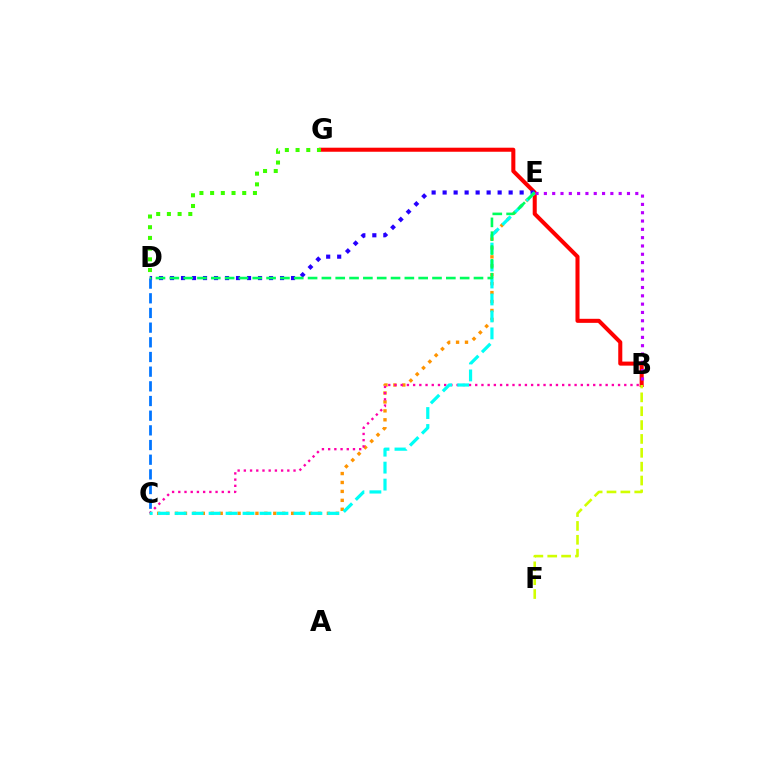{('B', 'G'): [{'color': '#ff0000', 'line_style': 'solid', 'thickness': 2.91}], ('D', 'G'): [{'color': '#3dff00', 'line_style': 'dotted', 'thickness': 2.91}], ('C', 'E'): [{'color': '#ff9400', 'line_style': 'dotted', 'thickness': 2.43}, {'color': '#00fff6', 'line_style': 'dashed', 'thickness': 2.3}], ('D', 'E'): [{'color': '#2500ff', 'line_style': 'dotted', 'thickness': 2.99}, {'color': '#00ff5c', 'line_style': 'dashed', 'thickness': 1.88}], ('B', 'C'): [{'color': '#ff00ac', 'line_style': 'dotted', 'thickness': 1.69}], ('C', 'D'): [{'color': '#0074ff', 'line_style': 'dashed', 'thickness': 1.99}], ('B', 'F'): [{'color': '#d1ff00', 'line_style': 'dashed', 'thickness': 1.88}], ('B', 'E'): [{'color': '#b900ff', 'line_style': 'dotted', 'thickness': 2.26}]}